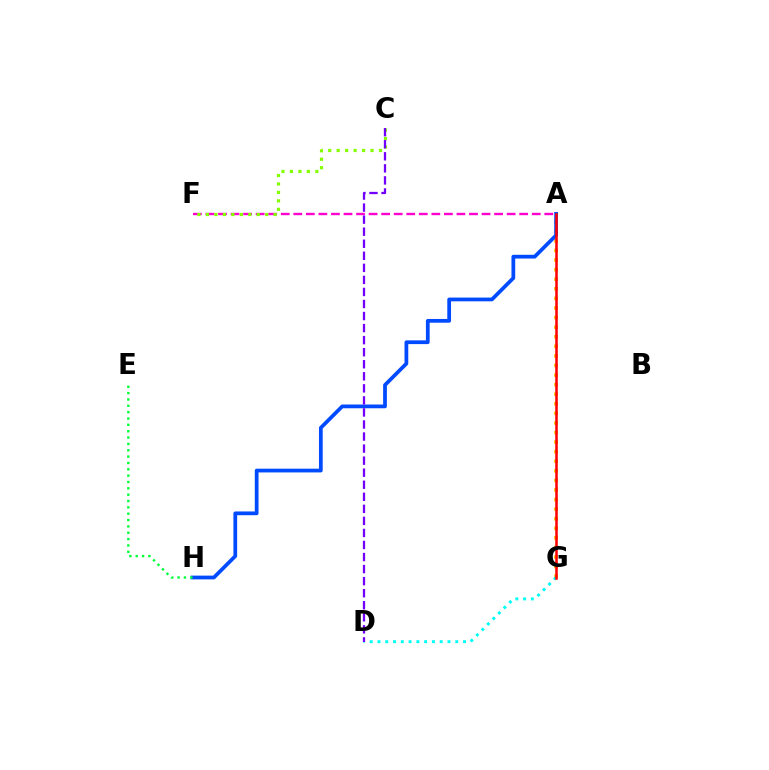{('A', 'G'): [{'color': '#ffbd00', 'line_style': 'dotted', 'thickness': 2.6}, {'color': '#ff0000', 'line_style': 'solid', 'thickness': 1.82}], ('A', 'F'): [{'color': '#ff00cf', 'line_style': 'dashed', 'thickness': 1.7}], ('C', 'F'): [{'color': '#84ff00', 'line_style': 'dotted', 'thickness': 2.3}], ('D', 'G'): [{'color': '#00fff6', 'line_style': 'dotted', 'thickness': 2.11}], ('A', 'H'): [{'color': '#004bff', 'line_style': 'solid', 'thickness': 2.7}], ('C', 'D'): [{'color': '#7200ff', 'line_style': 'dashed', 'thickness': 1.64}], ('E', 'H'): [{'color': '#00ff39', 'line_style': 'dotted', 'thickness': 1.72}]}